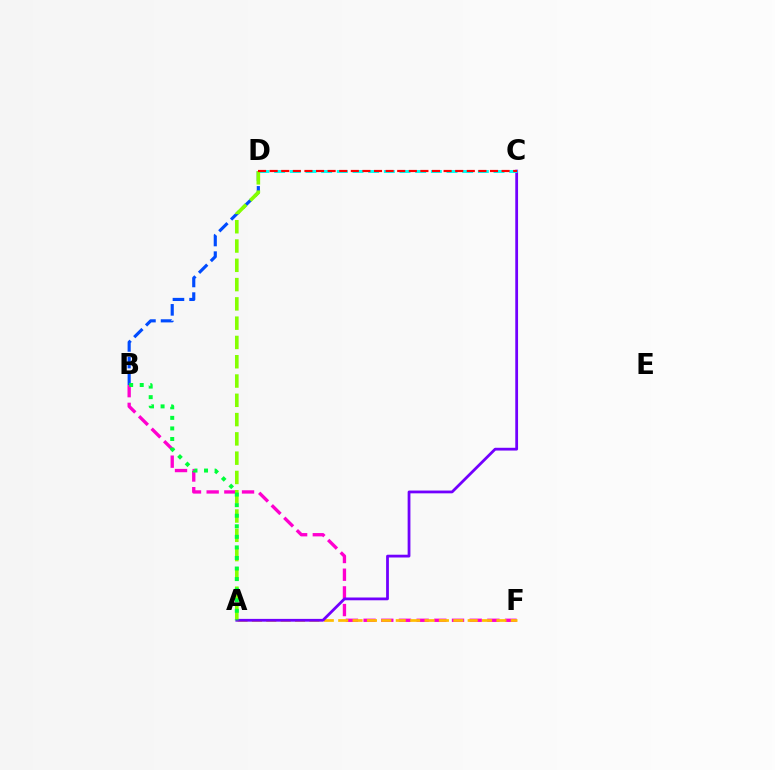{('B', 'F'): [{'color': '#ff00cf', 'line_style': 'dashed', 'thickness': 2.4}], ('A', 'F'): [{'color': '#ffbd00', 'line_style': 'dashed', 'thickness': 1.95}], ('A', 'C'): [{'color': '#7200ff', 'line_style': 'solid', 'thickness': 2.0}], ('B', 'D'): [{'color': '#004bff', 'line_style': 'dashed', 'thickness': 2.26}], ('C', 'D'): [{'color': '#00fff6', 'line_style': 'dashed', 'thickness': 2.13}, {'color': '#ff0000', 'line_style': 'dashed', 'thickness': 1.58}], ('A', 'D'): [{'color': '#84ff00', 'line_style': 'dashed', 'thickness': 2.62}], ('A', 'B'): [{'color': '#00ff39', 'line_style': 'dotted', 'thickness': 2.87}]}